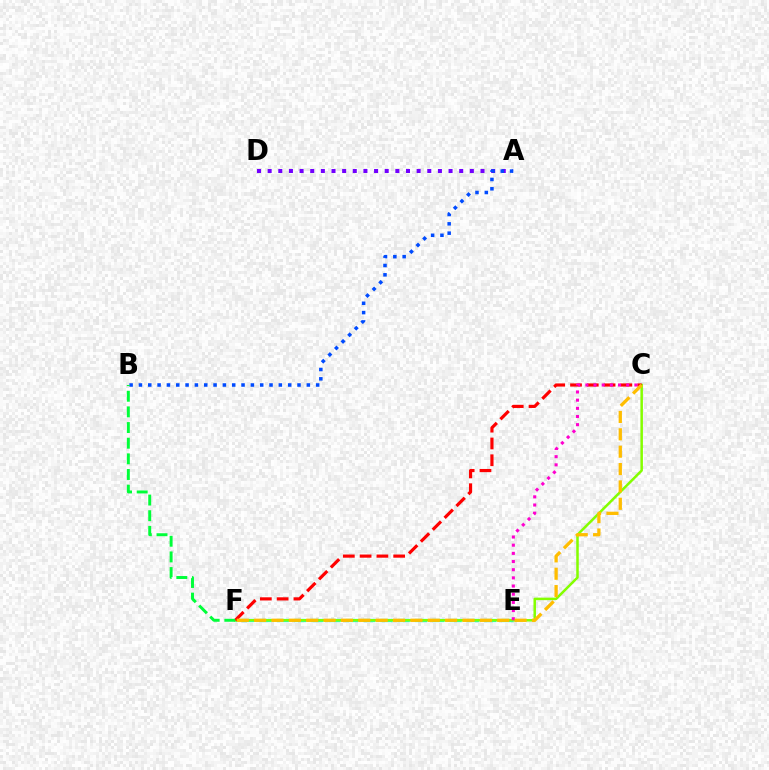{('E', 'F'): [{'color': '#00fff6', 'line_style': 'dashed', 'thickness': 2.35}], ('C', 'F'): [{'color': '#84ff00', 'line_style': 'solid', 'thickness': 1.81}, {'color': '#ff0000', 'line_style': 'dashed', 'thickness': 2.28}, {'color': '#ffbd00', 'line_style': 'dashed', 'thickness': 2.36}], ('A', 'D'): [{'color': '#7200ff', 'line_style': 'dotted', 'thickness': 2.89}], ('A', 'B'): [{'color': '#004bff', 'line_style': 'dotted', 'thickness': 2.53}], ('C', 'E'): [{'color': '#ff00cf', 'line_style': 'dotted', 'thickness': 2.22}], ('B', 'F'): [{'color': '#00ff39', 'line_style': 'dashed', 'thickness': 2.13}]}